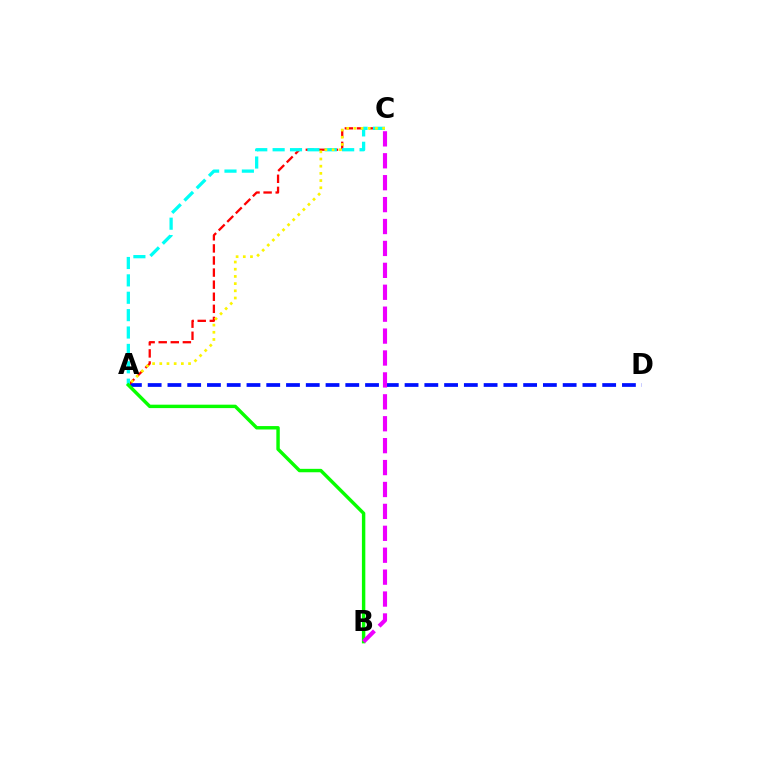{('A', 'D'): [{'color': '#0010ff', 'line_style': 'dashed', 'thickness': 2.68}], ('A', 'C'): [{'color': '#ff0000', 'line_style': 'dashed', 'thickness': 1.64}, {'color': '#00fff6', 'line_style': 'dashed', 'thickness': 2.36}, {'color': '#fcf500', 'line_style': 'dotted', 'thickness': 1.95}], ('A', 'B'): [{'color': '#08ff00', 'line_style': 'solid', 'thickness': 2.46}], ('B', 'C'): [{'color': '#ee00ff', 'line_style': 'dashed', 'thickness': 2.98}]}